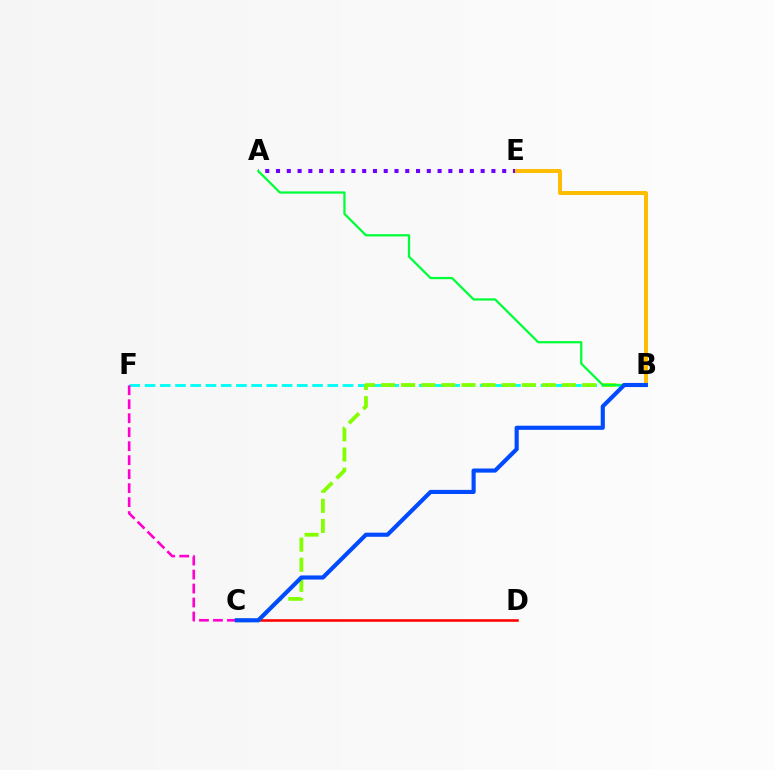{('C', 'D'): [{'color': '#ff0000', 'line_style': 'solid', 'thickness': 1.84}], ('A', 'E'): [{'color': '#7200ff', 'line_style': 'dotted', 'thickness': 2.93}], ('B', 'F'): [{'color': '#00fff6', 'line_style': 'dashed', 'thickness': 2.07}], ('C', 'F'): [{'color': '#ff00cf', 'line_style': 'dashed', 'thickness': 1.9}], ('B', 'C'): [{'color': '#84ff00', 'line_style': 'dashed', 'thickness': 2.73}, {'color': '#004bff', 'line_style': 'solid', 'thickness': 2.97}], ('B', 'E'): [{'color': '#ffbd00', 'line_style': 'solid', 'thickness': 2.86}], ('A', 'B'): [{'color': '#00ff39', 'line_style': 'solid', 'thickness': 1.62}]}